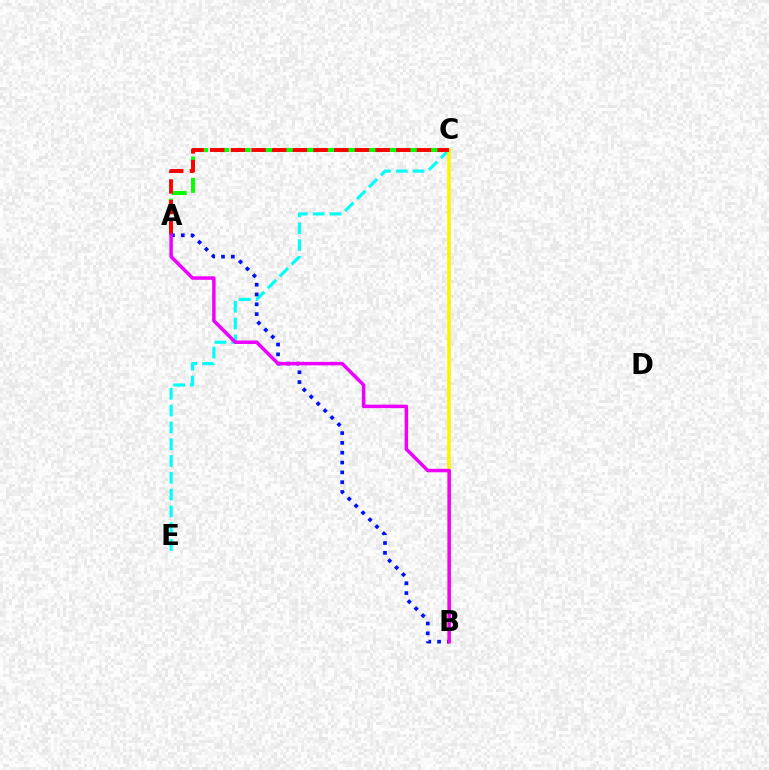{('A', 'C'): [{'color': '#08ff00', 'line_style': 'dashed', 'thickness': 2.91}, {'color': '#ff0000', 'line_style': 'dashed', 'thickness': 2.81}], ('C', 'E'): [{'color': '#00fff6', 'line_style': 'dashed', 'thickness': 2.28}], ('B', 'C'): [{'color': '#fcf500', 'line_style': 'solid', 'thickness': 2.62}], ('A', 'B'): [{'color': '#0010ff', 'line_style': 'dotted', 'thickness': 2.67}, {'color': '#ee00ff', 'line_style': 'solid', 'thickness': 2.51}]}